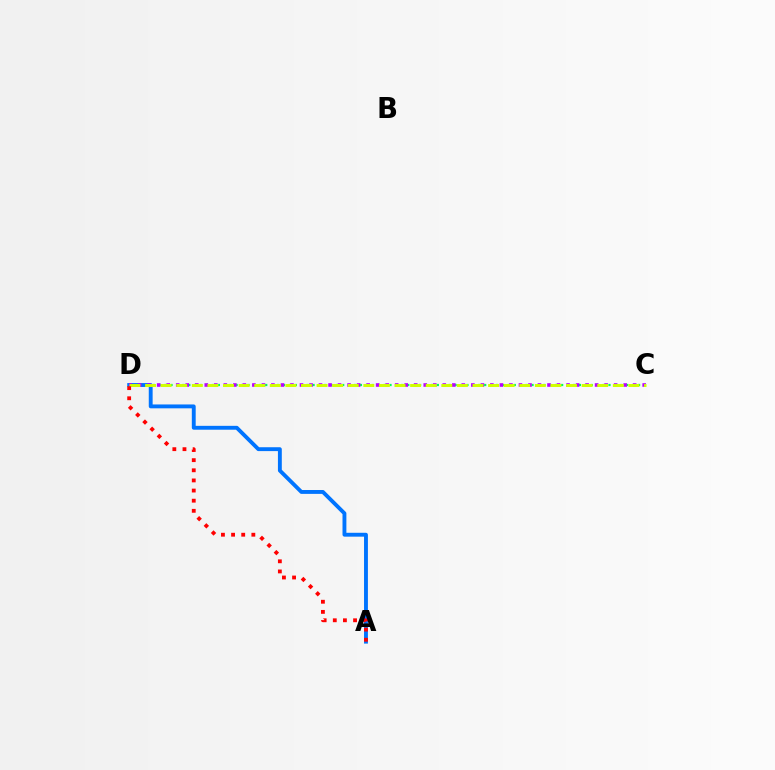{('C', 'D'): [{'color': '#00ff5c', 'line_style': 'dotted', 'thickness': 1.61}, {'color': '#b900ff', 'line_style': 'dotted', 'thickness': 2.59}, {'color': '#d1ff00', 'line_style': 'dashed', 'thickness': 2.12}], ('A', 'D'): [{'color': '#0074ff', 'line_style': 'solid', 'thickness': 2.79}, {'color': '#ff0000', 'line_style': 'dotted', 'thickness': 2.75}]}